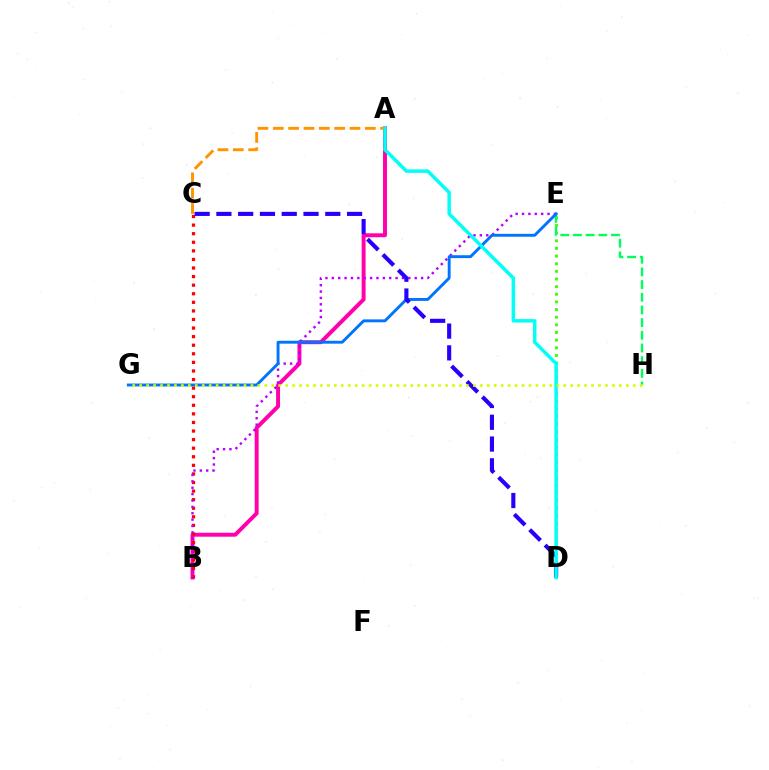{('A', 'B'): [{'color': '#ff00ac', 'line_style': 'solid', 'thickness': 2.84}], ('A', 'C'): [{'color': '#ff9400', 'line_style': 'dashed', 'thickness': 2.08}], ('D', 'E'): [{'color': '#3dff00', 'line_style': 'dotted', 'thickness': 2.08}], ('B', 'C'): [{'color': '#ff0000', 'line_style': 'dotted', 'thickness': 2.33}], ('E', 'H'): [{'color': '#00ff5c', 'line_style': 'dashed', 'thickness': 1.72}], ('B', 'E'): [{'color': '#b900ff', 'line_style': 'dotted', 'thickness': 1.73}], ('E', 'G'): [{'color': '#0074ff', 'line_style': 'solid', 'thickness': 2.09}], ('C', 'D'): [{'color': '#2500ff', 'line_style': 'dashed', 'thickness': 2.96}], ('A', 'D'): [{'color': '#00fff6', 'line_style': 'solid', 'thickness': 2.5}], ('G', 'H'): [{'color': '#d1ff00', 'line_style': 'dotted', 'thickness': 1.89}]}